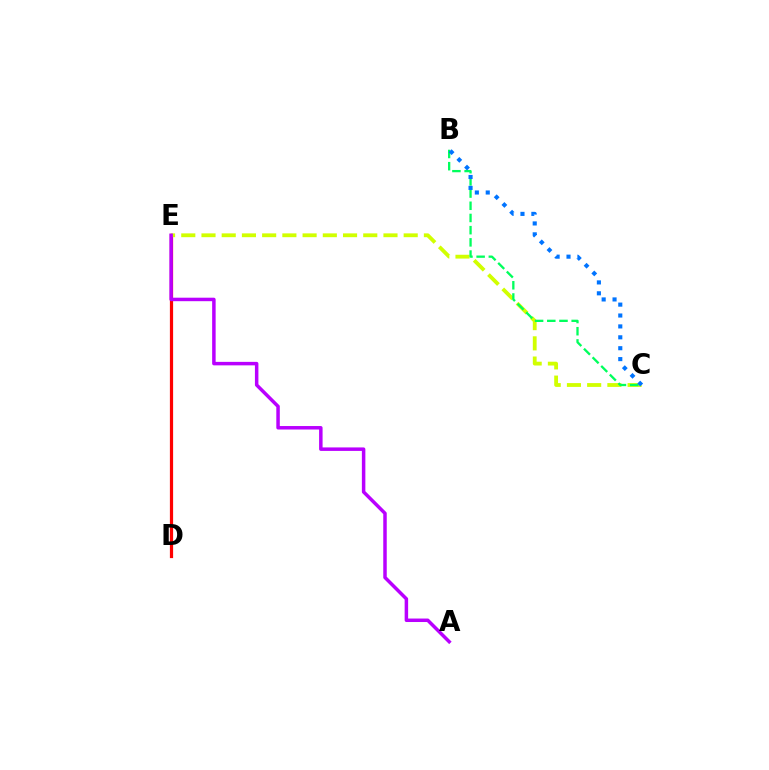{('D', 'E'): [{'color': '#ff0000', 'line_style': 'solid', 'thickness': 2.32}], ('C', 'E'): [{'color': '#d1ff00', 'line_style': 'dashed', 'thickness': 2.75}], ('B', 'C'): [{'color': '#00ff5c', 'line_style': 'dashed', 'thickness': 1.66}, {'color': '#0074ff', 'line_style': 'dotted', 'thickness': 2.96}], ('A', 'E'): [{'color': '#b900ff', 'line_style': 'solid', 'thickness': 2.51}]}